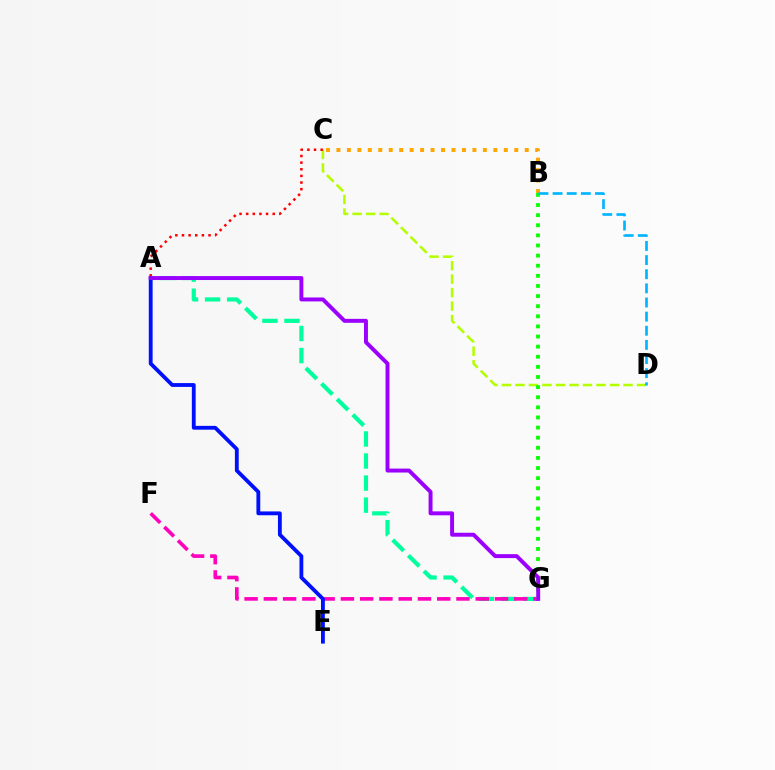{('A', 'G'): [{'color': '#00ff9d', 'line_style': 'dashed', 'thickness': 3.0}, {'color': '#9b00ff', 'line_style': 'solid', 'thickness': 2.84}], ('F', 'G'): [{'color': '#ff00bd', 'line_style': 'dashed', 'thickness': 2.62}], ('C', 'D'): [{'color': '#b3ff00', 'line_style': 'dashed', 'thickness': 1.84}], ('B', 'C'): [{'color': '#ffa500', 'line_style': 'dotted', 'thickness': 2.84}], ('B', 'G'): [{'color': '#08ff00', 'line_style': 'dotted', 'thickness': 2.75}], ('A', 'C'): [{'color': '#ff0000', 'line_style': 'dotted', 'thickness': 1.8}], ('A', 'E'): [{'color': '#0010ff', 'line_style': 'solid', 'thickness': 2.76}], ('B', 'D'): [{'color': '#00b5ff', 'line_style': 'dashed', 'thickness': 1.92}]}